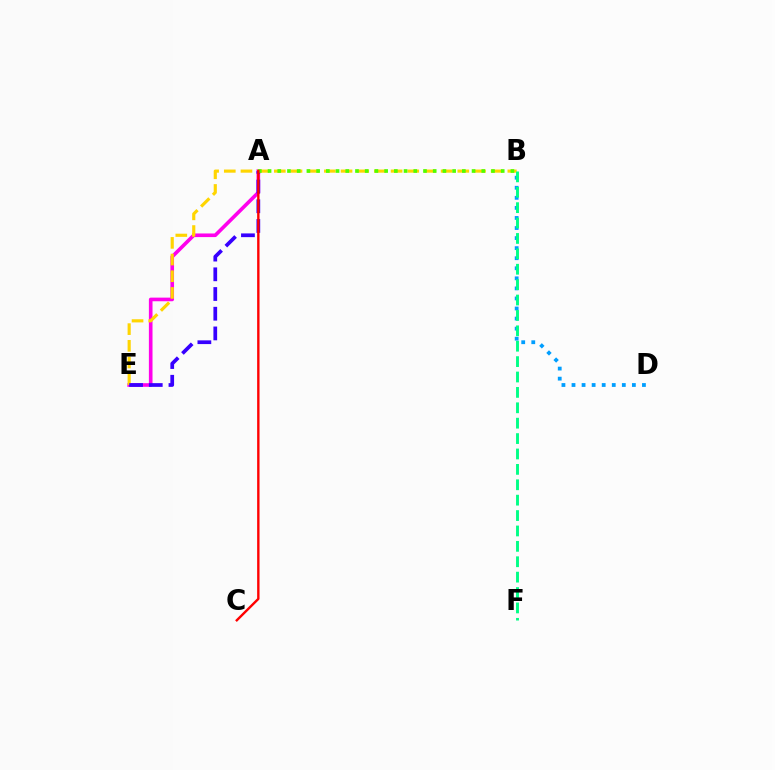{('B', 'D'): [{'color': '#009eff', 'line_style': 'dotted', 'thickness': 2.73}], ('A', 'E'): [{'color': '#ff00ed', 'line_style': 'solid', 'thickness': 2.61}, {'color': '#3700ff', 'line_style': 'dashed', 'thickness': 2.68}], ('B', 'E'): [{'color': '#ffd500', 'line_style': 'dashed', 'thickness': 2.27}], ('B', 'F'): [{'color': '#00ff86', 'line_style': 'dashed', 'thickness': 2.09}], ('A', 'B'): [{'color': '#4fff00', 'line_style': 'dotted', 'thickness': 2.64}], ('A', 'C'): [{'color': '#ff0000', 'line_style': 'solid', 'thickness': 1.72}]}